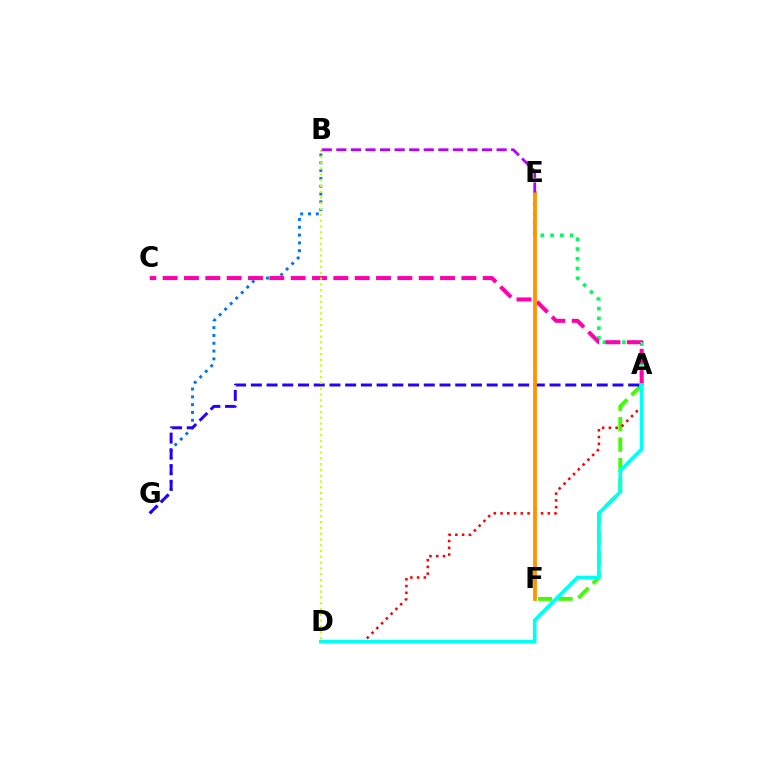{('B', 'G'): [{'color': '#0074ff', 'line_style': 'dotted', 'thickness': 2.12}], ('A', 'E'): [{'color': '#00ff5c', 'line_style': 'dotted', 'thickness': 2.66}], ('A', 'C'): [{'color': '#ff00ac', 'line_style': 'dashed', 'thickness': 2.9}], ('A', 'F'): [{'color': '#3dff00', 'line_style': 'dashed', 'thickness': 2.78}], ('A', 'G'): [{'color': '#2500ff', 'line_style': 'dashed', 'thickness': 2.14}], ('B', 'D'): [{'color': '#d1ff00', 'line_style': 'dotted', 'thickness': 1.57}], ('A', 'D'): [{'color': '#ff0000', 'line_style': 'dotted', 'thickness': 1.83}, {'color': '#00fff6', 'line_style': 'solid', 'thickness': 2.65}], ('E', 'F'): [{'color': '#ff9400', 'line_style': 'solid', 'thickness': 2.75}], ('B', 'E'): [{'color': '#b900ff', 'line_style': 'dashed', 'thickness': 1.98}]}